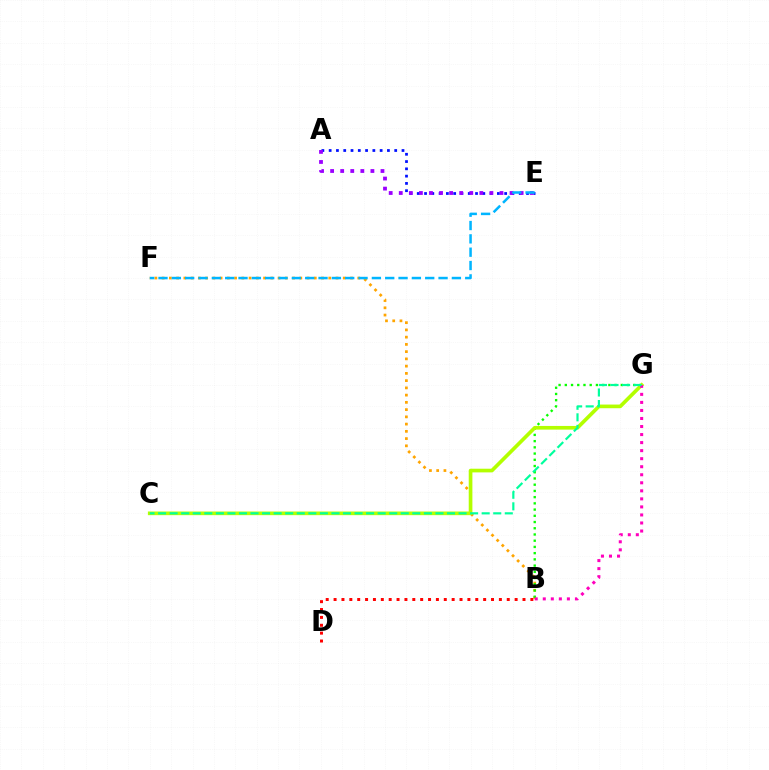{('B', 'F'): [{'color': '#ffa500', 'line_style': 'dotted', 'thickness': 1.97}], ('B', 'G'): [{'color': '#08ff00', 'line_style': 'dotted', 'thickness': 1.69}, {'color': '#ff00bd', 'line_style': 'dotted', 'thickness': 2.18}], ('A', 'E'): [{'color': '#0010ff', 'line_style': 'dotted', 'thickness': 1.98}, {'color': '#9b00ff', 'line_style': 'dotted', 'thickness': 2.74}], ('C', 'G'): [{'color': '#b3ff00', 'line_style': 'solid', 'thickness': 2.64}, {'color': '#00ff9d', 'line_style': 'dashed', 'thickness': 1.57}], ('B', 'D'): [{'color': '#ff0000', 'line_style': 'dotted', 'thickness': 2.14}], ('E', 'F'): [{'color': '#00b5ff', 'line_style': 'dashed', 'thickness': 1.81}]}